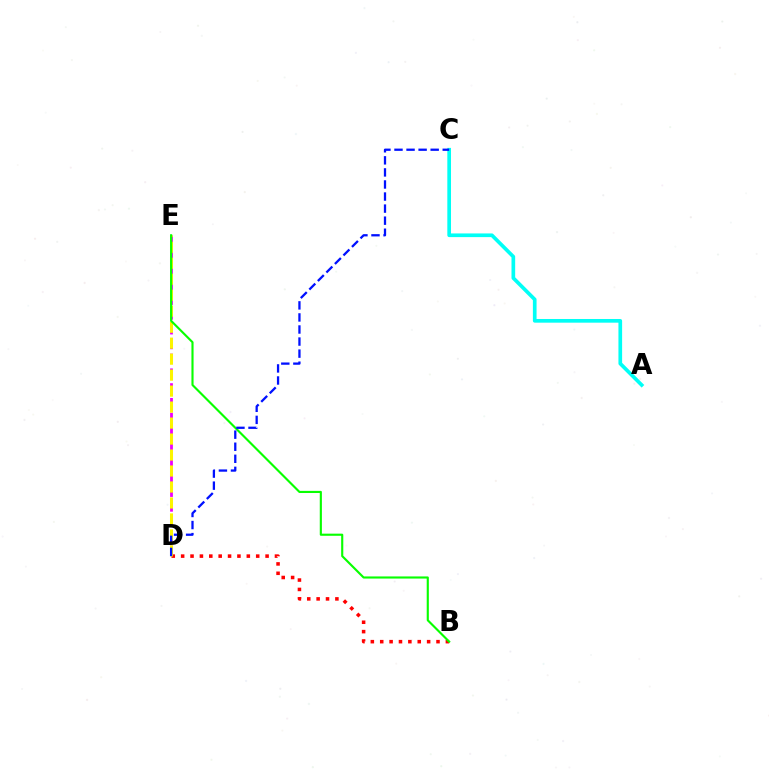{('B', 'D'): [{'color': '#ff0000', 'line_style': 'dotted', 'thickness': 2.55}], ('D', 'E'): [{'color': '#ee00ff', 'line_style': 'dashed', 'thickness': 2.01}, {'color': '#fcf500', 'line_style': 'dashed', 'thickness': 2.17}], ('B', 'E'): [{'color': '#08ff00', 'line_style': 'solid', 'thickness': 1.54}], ('A', 'C'): [{'color': '#00fff6', 'line_style': 'solid', 'thickness': 2.65}], ('C', 'D'): [{'color': '#0010ff', 'line_style': 'dashed', 'thickness': 1.64}]}